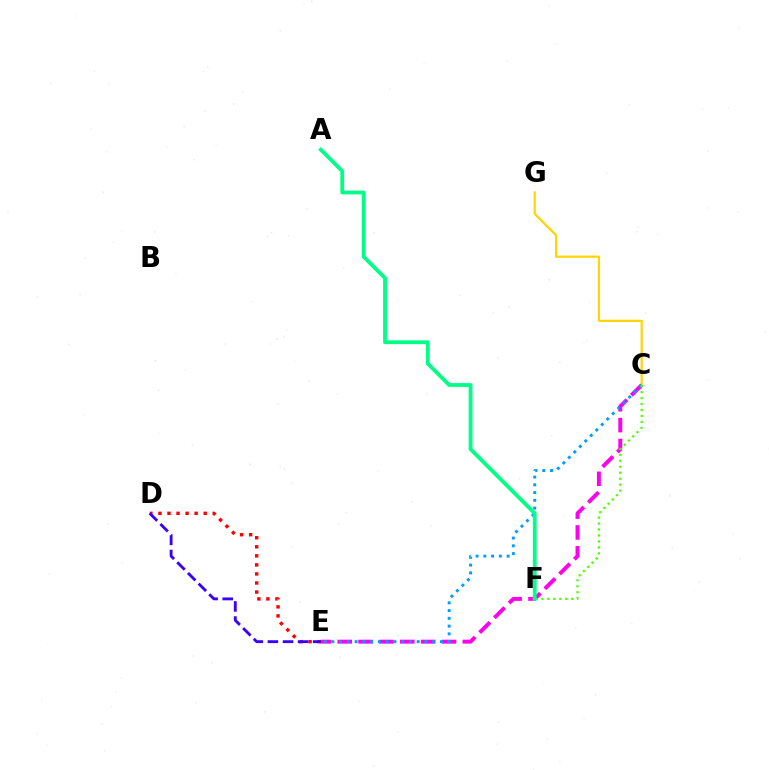{('C', 'G'): [{'color': '#ffd500', 'line_style': 'solid', 'thickness': 1.58}], ('C', 'E'): [{'color': '#ff00ed', 'line_style': 'dashed', 'thickness': 2.83}, {'color': '#009eff', 'line_style': 'dotted', 'thickness': 2.11}], ('C', 'F'): [{'color': '#4fff00', 'line_style': 'dotted', 'thickness': 1.62}], ('D', 'E'): [{'color': '#ff0000', 'line_style': 'dotted', 'thickness': 2.46}, {'color': '#3700ff', 'line_style': 'dashed', 'thickness': 2.05}], ('A', 'F'): [{'color': '#00ff86', 'line_style': 'solid', 'thickness': 2.74}]}